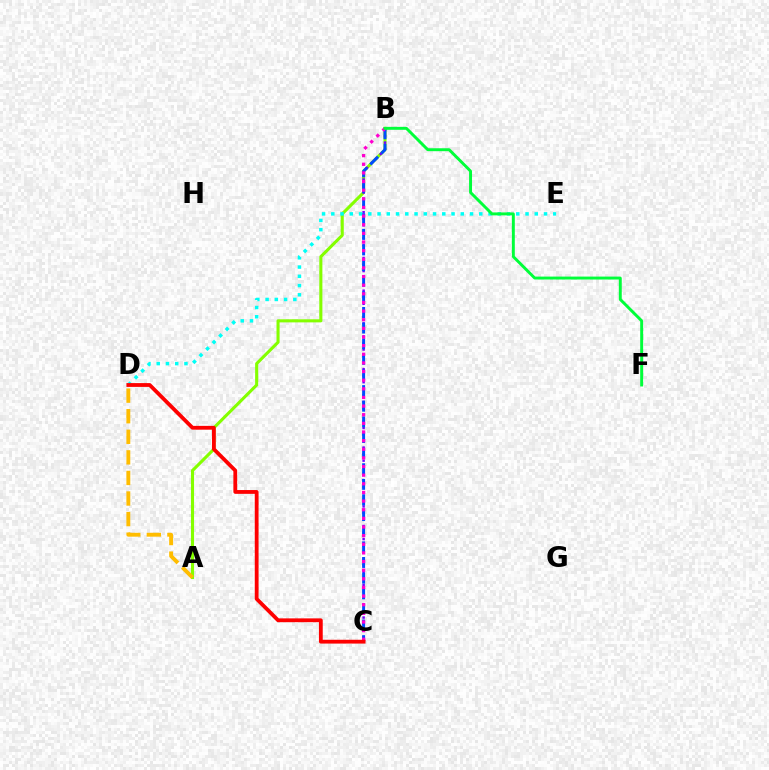{('A', 'B'): [{'color': '#84ff00', 'line_style': 'solid', 'thickness': 2.23}], ('B', 'C'): [{'color': '#7200ff', 'line_style': 'dotted', 'thickness': 1.78}, {'color': '#004bff', 'line_style': 'dashed', 'thickness': 2.12}, {'color': '#ff00cf', 'line_style': 'dotted', 'thickness': 2.35}], ('A', 'D'): [{'color': '#ffbd00', 'line_style': 'dashed', 'thickness': 2.79}], ('D', 'E'): [{'color': '#00fff6', 'line_style': 'dotted', 'thickness': 2.51}], ('B', 'F'): [{'color': '#00ff39', 'line_style': 'solid', 'thickness': 2.11}], ('C', 'D'): [{'color': '#ff0000', 'line_style': 'solid', 'thickness': 2.74}]}